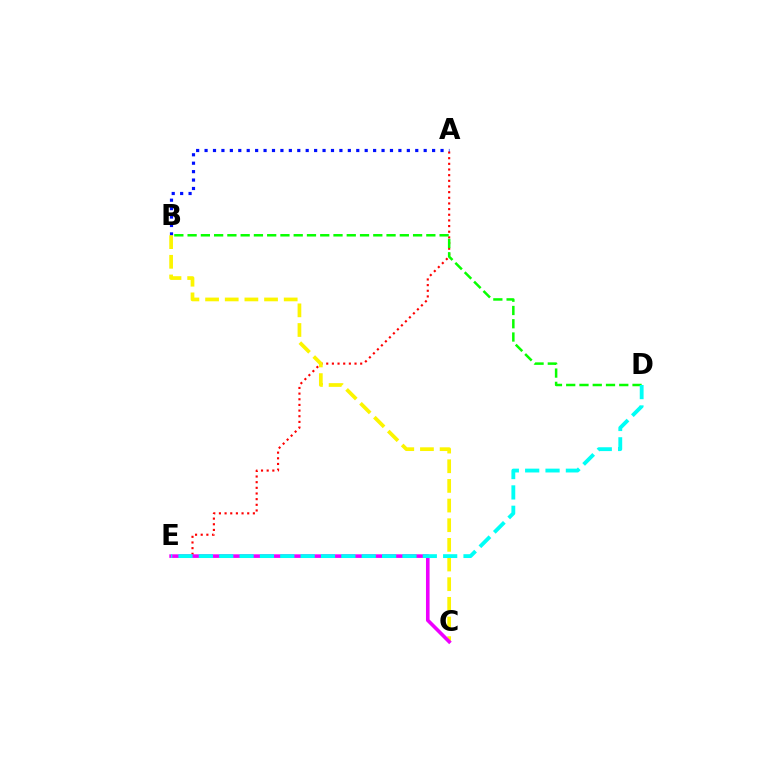{('A', 'E'): [{'color': '#ff0000', 'line_style': 'dotted', 'thickness': 1.54}], ('A', 'B'): [{'color': '#0010ff', 'line_style': 'dotted', 'thickness': 2.29}], ('B', 'C'): [{'color': '#fcf500', 'line_style': 'dashed', 'thickness': 2.67}], ('C', 'E'): [{'color': '#ee00ff', 'line_style': 'solid', 'thickness': 2.59}], ('B', 'D'): [{'color': '#08ff00', 'line_style': 'dashed', 'thickness': 1.8}], ('D', 'E'): [{'color': '#00fff6', 'line_style': 'dashed', 'thickness': 2.77}]}